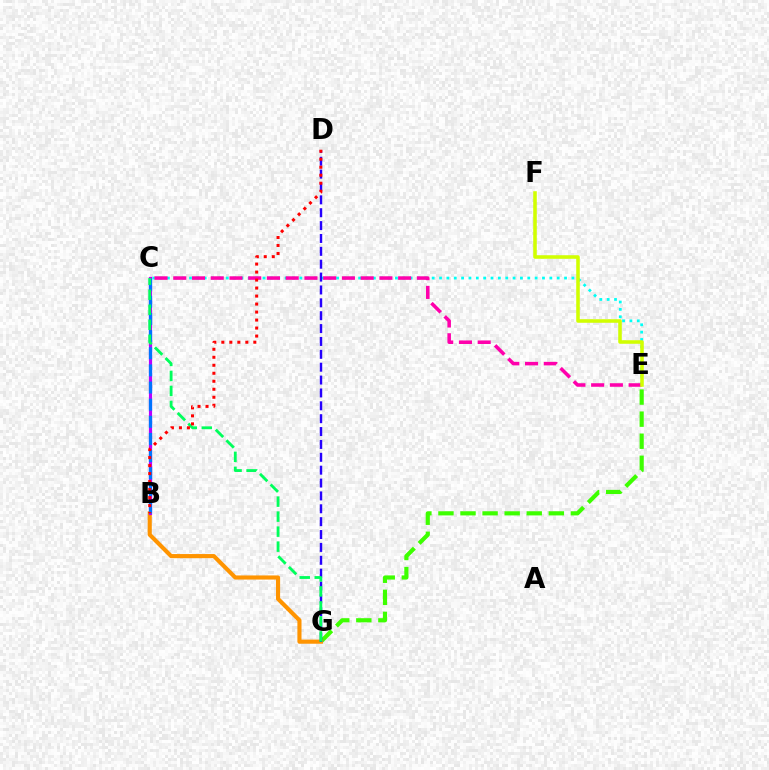{('E', 'G'): [{'color': '#3dff00', 'line_style': 'dashed', 'thickness': 3.0}], ('C', 'E'): [{'color': '#00fff6', 'line_style': 'dotted', 'thickness': 2.0}, {'color': '#ff00ac', 'line_style': 'dashed', 'thickness': 2.55}], ('E', 'F'): [{'color': '#d1ff00', 'line_style': 'solid', 'thickness': 2.56}], ('B', 'G'): [{'color': '#ff9400', 'line_style': 'solid', 'thickness': 2.97}], ('B', 'C'): [{'color': '#b900ff', 'line_style': 'solid', 'thickness': 2.29}, {'color': '#0074ff', 'line_style': 'dashed', 'thickness': 2.33}], ('D', 'G'): [{'color': '#2500ff', 'line_style': 'dashed', 'thickness': 1.75}], ('C', 'G'): [{'color': '#00ff5c', 'line_style': 'dashed', 'thickness': 2.04}], ('B', 'D'): [{'color': '#ff0000', 'line_style': 'dotted', 'thickness': 2.17}]}